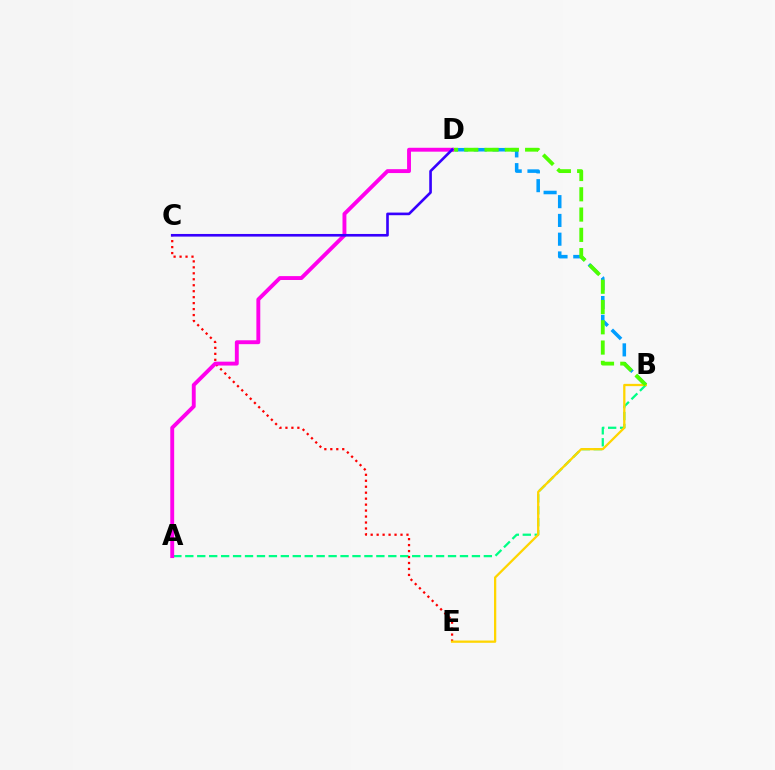{('A', 'B'): [{'color': '#00ff86', 'line_style': 'dashed', 'thickness': 1.62}], ('C', 'E'): [{'color': '#ff0000', 'line_style': 'dotted', 'thickness': 1.62}], ('B', 'D'): [{'color': '#009eff', 'line_style': 'dashed', 'thickness': 2.55}, {'color': '#4fff00', 'line_style': 'dashed', 'thickness': 2.75}], ('B', 'E'): [{'color': '#ffd500', 'line_style': 'solid', 'thickness': 1.64}], ('A', 'D'): [{'color': '#ff00ed', 'line_style': 'solid', 'thickness': 2.8}], ('C', 'D'): [{'color': '#3700ff', 'line_style': 'solid', 'thickness': 1.89}]}